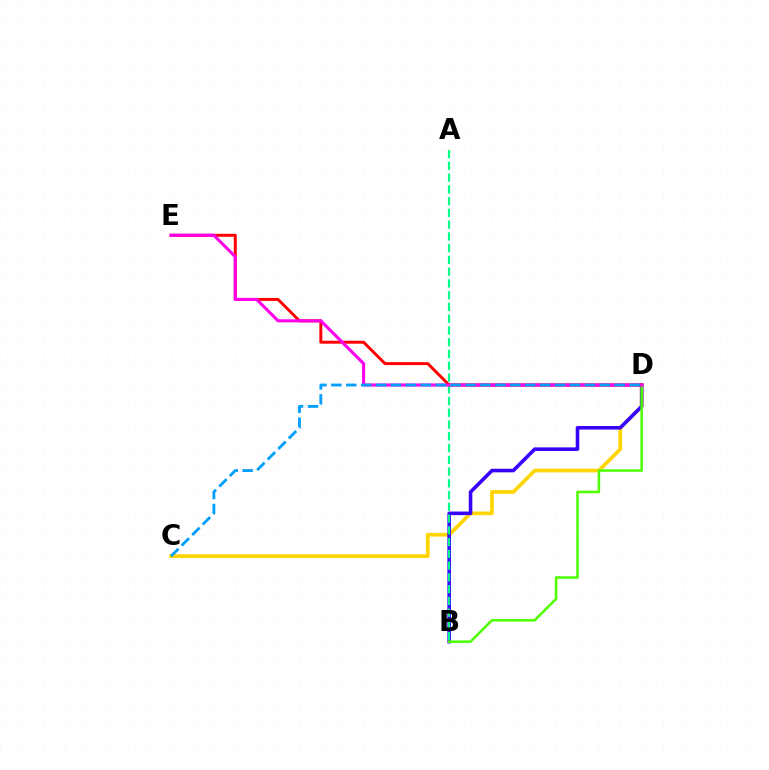{('C', 'D'): [{'color': '#ffd500', 'line_style': 'solid', 'thickness': 2.66}, {'color': '#009eff', 'line_style': 'dashed', 'thickness': 2.03}], ('B', 'D'): [{'color': '#3700ff', 'line_style': 'solid', 'thickness': 2.58}, {'color': '#4fff00', 'line_style': 'solid', 'thickness': 1.83}], ('D', 'E'): [{'color': '#ff0000', 'line_style': 'solid', 'thickness': 2.13}, {'color': '#ff00ed', 'line_style': 'solid', 'thickness': 2.23}], ('A', 'B'): [{'color': '#00ff86', 'line_style': 'dashed', 'thickness': 1.6}]}